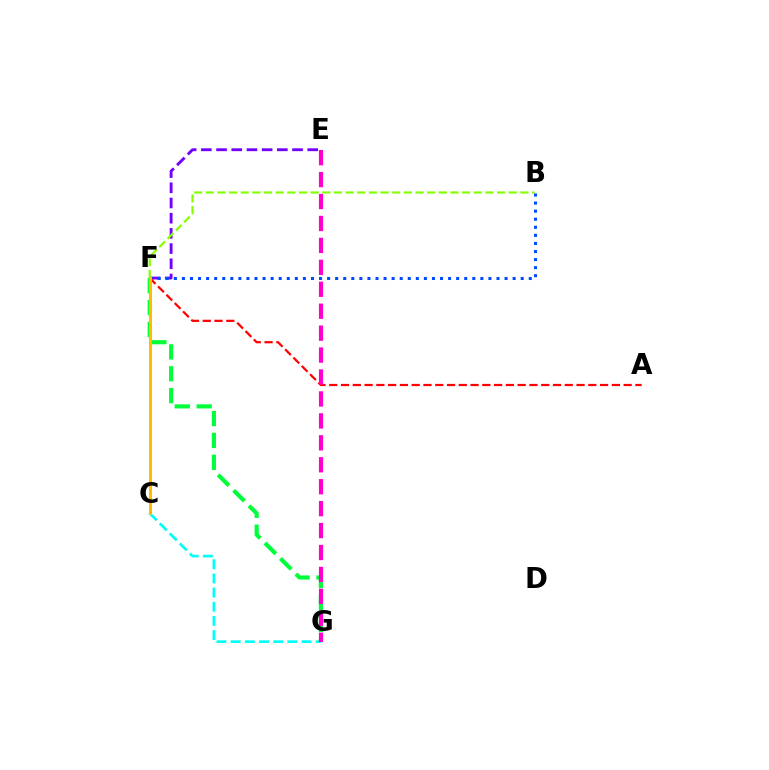{('E', 'F'): [{'color': '#7200ff', 'line_style': 'dashed', 'thickness': 2.06}], ('B', 'F'): [{'color': '#84ff00', 'line_style': 'dashed', 'thickness': 1.58}, {'color': '#004bff', 'line_style': 'dotted', 'thickness': 2.19}], ('A', 'F'): [{'color': '#ff0000', 'line_style': 'dashed', 'thickness': 1.6}], ('C', 'G'): [{'color': '#00fff6', 'line_style': 'dashed', 'thickness': 1.93}], ('F', 'G'): [{'color': '#00ff39', 'line_style': 'dashed', 'thickness': 2.97}], ('C', 'F'): [{'color': '#ffbd00', 'line_style': 'solid', 'thickness': 2.19}], ('E', 'G'): [{'color': '#ff00cf', 'line_style': 'dashed', 'thickness': 2.98}]}